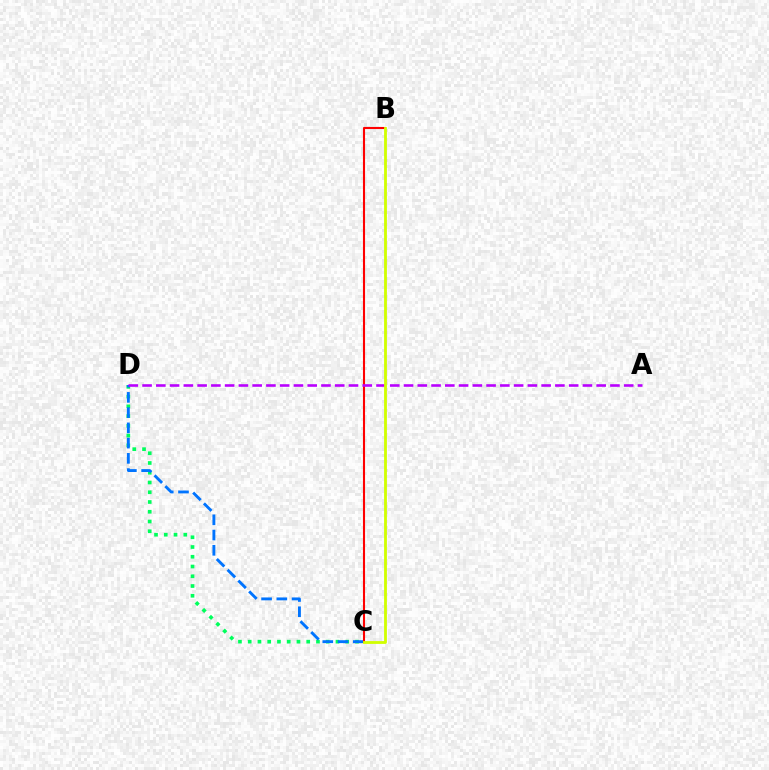{('C', 'D'): [{'color': '#00ff5c', 'line_style': 'dotted', 'thickness': 2.65}, {'color': '#0074ff', 'line_style': 'dashed', 'thickness': 2.07}], ('B', 'C'): [{'color': '#ff0000', 'line_style': 'solid', 'thickness': 1.51}, {'color': '#d1ff00', 'line_style': 'solid', 'thickness': 2.03}], ('A', 'D'): [{'color': '#b900ff', 'line_style': 'dashed', 'thickness': 1.87}]}